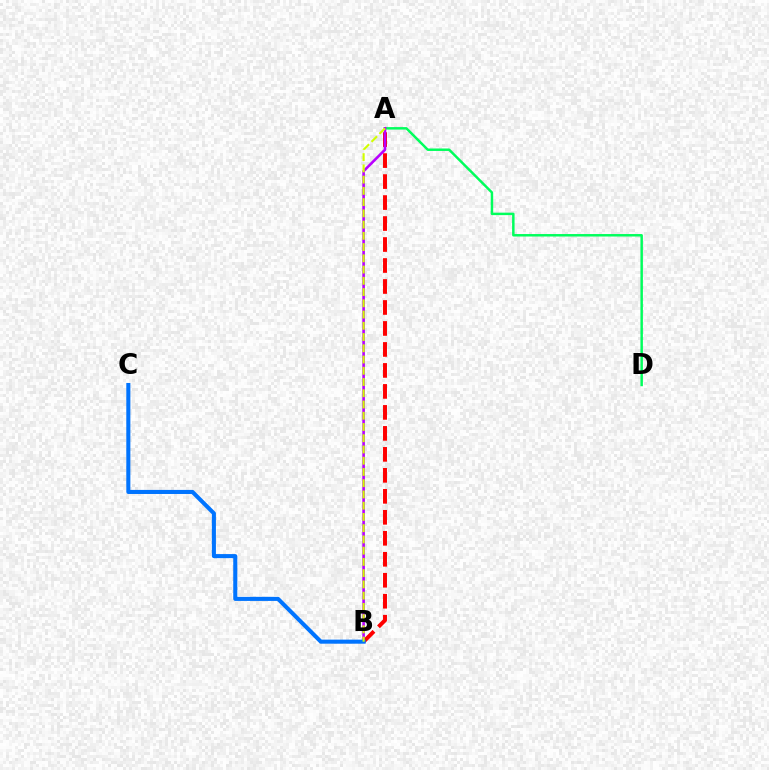{('A', 'D'): [{'color': '#00ff5c', 'line_style': 'solid', 'thickness': 1.78}], ('A', 'B'): [{'color': '#ff0000', 'line_style': 'dashed', 'thickness': 2.85}, {'color': '#b900ff', 'line_style': 'solid', 'thickness': 1.88}, {'color': '#d1ff00', 'line_style': 'dashed', 'thickness': 1.53}], ('B', 'C'): [{'color': '#0074ff', 'line_style': 'solid', 'thickness': 2.93}]}